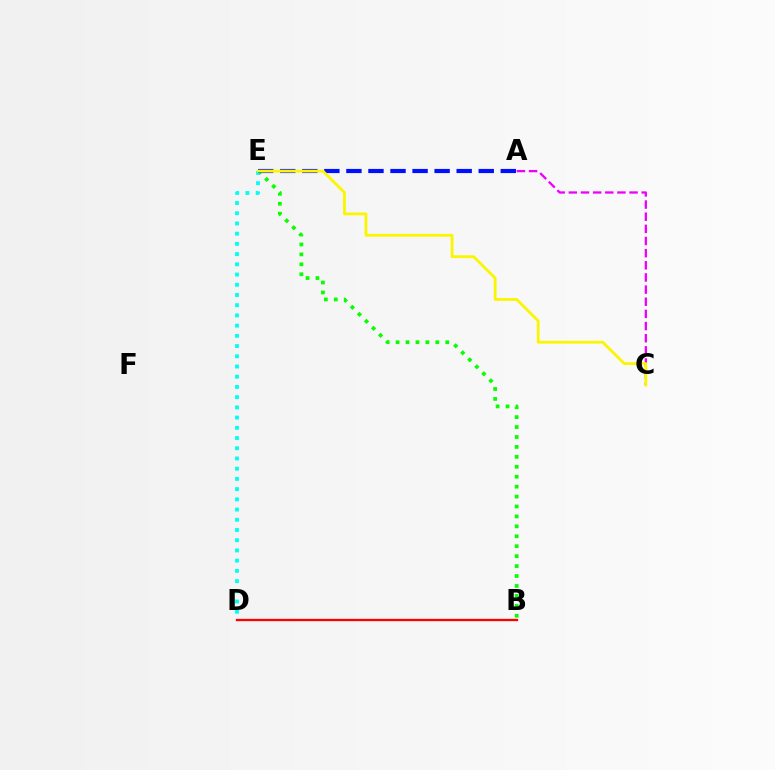{('A', 'C'): [{'color': '#ee00ff', 'line_style': 'dashed', 'thickness': 1.65}], ('B', 'E'): [{'color': '#08ff00', 'line_style': 'dotted', 'thickness': 2.7}], ('D', 'E'): [{'color': '#00fff6', 'line_style': 'dotted', 'thickness': 2.78}], ('A', 'E'): [{'color': '#0010ff', 'line_style': 'dashed', 'thickness': 3.0}], ('B', 'D'): [{'color': '#ff0000', 'line_style': 'solid', 'thickness': 1.66}], ('C', 'E'): [{'color': '#fcf500', 'line_style': 'solid', 'thickness': 2.01}]}